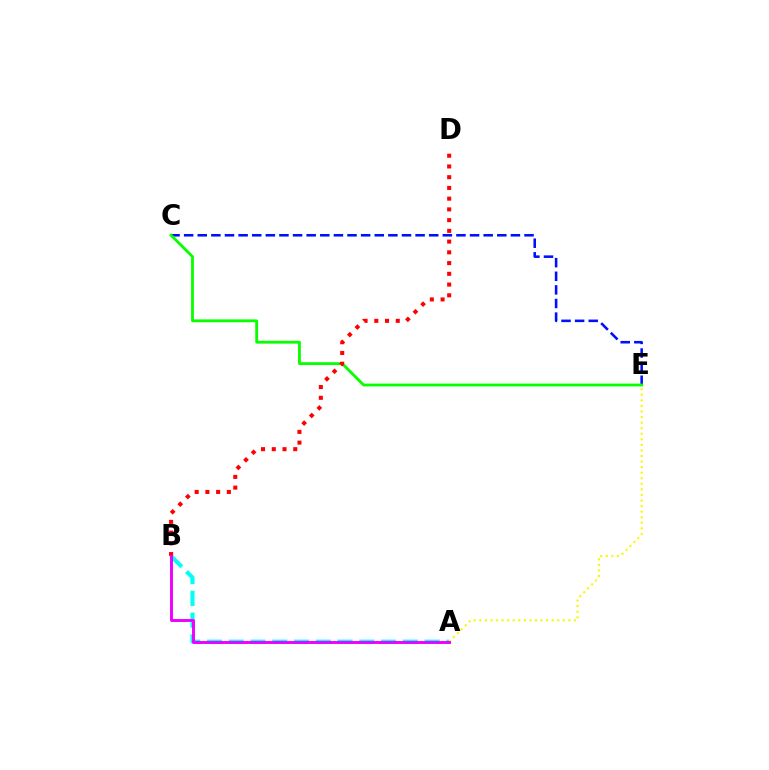{('C', 'E'): [{'color': '#0010ff', 'line_style': 'dashed', 'thickness': 1.85}, {'color': '#08ff00', 'line_style': 'solid', 'thickness': 2.03}], ('A', 'B'): [{'color': '#00fff6', 'line_style': 'dashed', 'thickness': 2.96}, {'color': '#ee00ff', 'line_style': 'solid', 'thickness': 2.11}], ('B', 'D'): [{'color': '#ff0000', 'line_style': 'dotted', 'thickness': 2.92}], ('A', 'E'): [{'color': '#fcf500', 'line_style': 'dotted', 'thickness': 1.51}]}